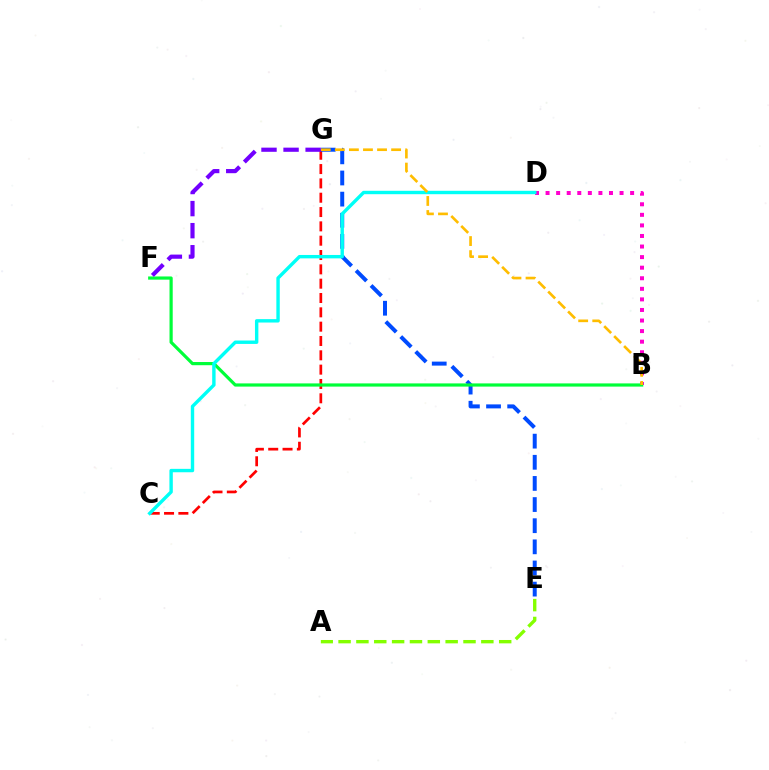{('C', 'G'): [{'color': '#ff0000', 'line_style': 'dashed', 'thickness': 1.95}], ('E', 'G'): [{'color': '#004bff', 'line_style': 'dashed', 'thickness': 2.87}], ('A', 'E'): [{'color': '#84ff00', 'line_style': 'dashed', 'thickness': 2.42}], ('B', 'D'): [{'color': '#ff00cf', 'line_style': 'dotted', 'thickness': 2.87}], ('B', 'F'): [{'color': '#00ff39', 'line_style': 'solid', 'thickness': 2.3}], ('C', 'D'): [{'color': '#00fff6', 'line_style': 'solid', 'thickness': 2.45}], ('B', 'G'): [{'color': '#ffbd00', 'line_style': 'dashed', 'thickness': 1.91}], ('F', 'G'): [{'color': '#7200ff', 'line_style': 'dashed', 'thickness': 3.0}]}